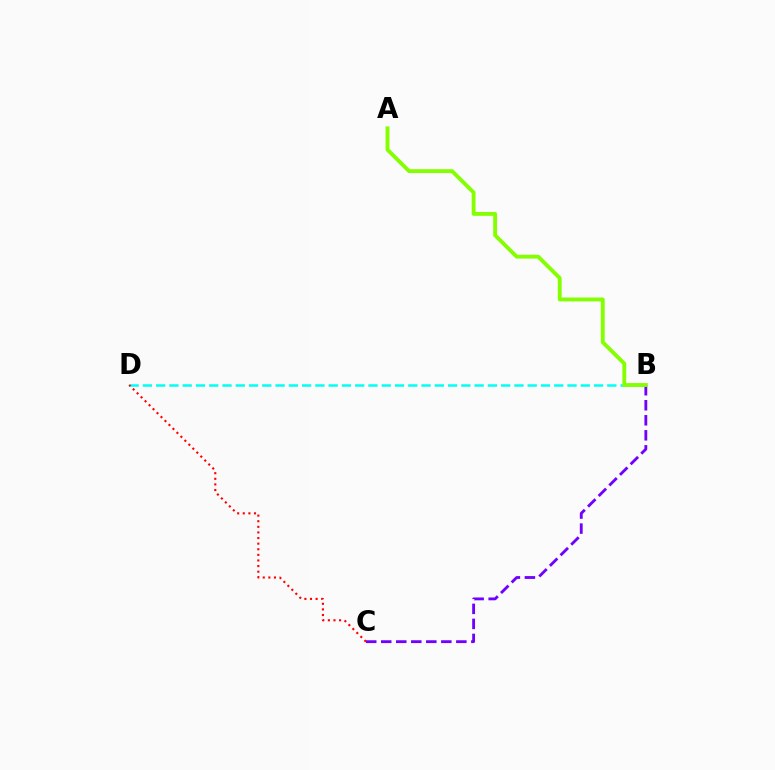{('B', 'D'): [{'color': '#00fff6', 'line_style': 'dashed', 'thickness': 1.8}], ('B', 'C'): [{'color': '#7200ff', 'line_style': 'dashed', 'thickness': 2.04}], ('A', 'B'): [{'color': '#84ff00', 'line_style': 'solid', 'thickness': 2.77}], ('C', 'D'): [{'color': '#ff0000', 'line_style': 'dotted', 'thickness': 1.52}]}